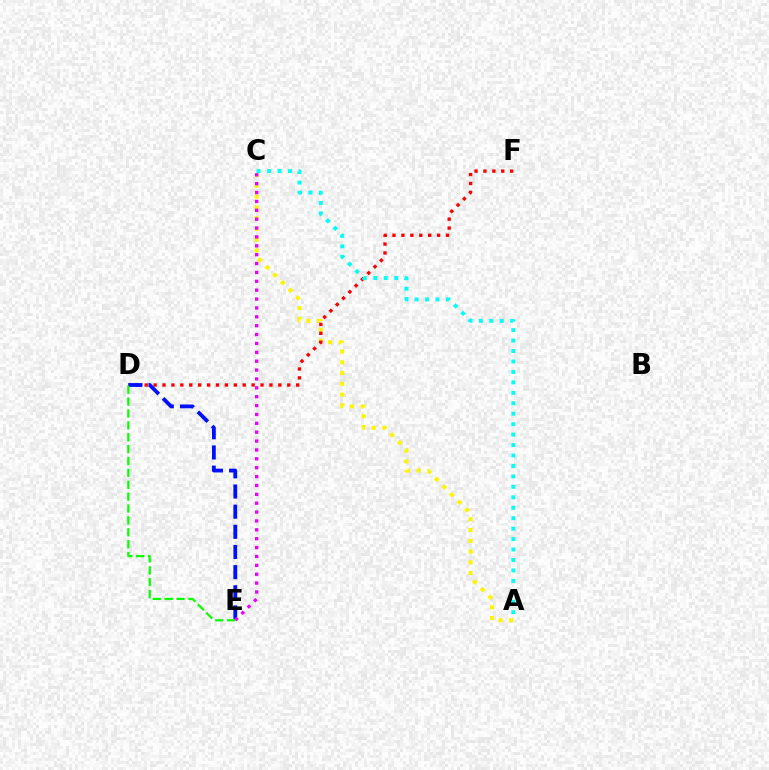{('A', 'C'): [{'color': '#fcf500', 'line_style': 'dotted', 'thickness': 2.93}, {'color': '#00fff6', 'line_style': 'dotted', 'thickness': 2.84}], ('D', 'F'): [{'color': '#ff0000', 'line_style': 'dotted', 'thickness': 2.42}], ('D', 'E'): [{'color': '#0010ff', 'line_style': 'dashed', 'thickness': 2.74}, {'color': '#08ff00', 'line_style': 'dashed', 'thickness': 1.61}], ('C', 'E'): [{'color': '#ee00ff', 'line_style': 'dotted', 'thickness': 2.41}]}